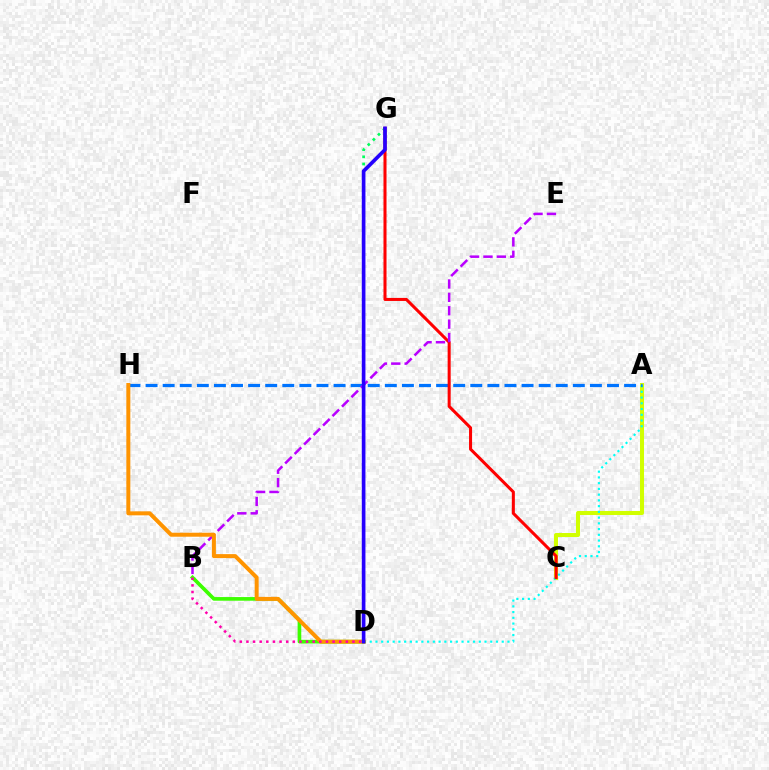{('A', 'C'): [{'color': '#d1ff00', 'line_style': 'solid', 'thickness': 2.9}], ('A', 'D'): [{'color': '#00fff6', 'line_style': 'dotted', 'thickness': 1.56}], ('A', 'H'): [{'color': '#0074ff', 'line_style': 'dashed', 'thickness': 2.32}], ('D', 'G'): [{'color': '#00ff5c', 'line_style': 'dotted', 'thickness': 1.96}, {'color': '#2500ff', 'line_style': 'solid', 'thickness': 2.63}], ('C', 'G'): [{'color': '#ff0000', 'line_style': 'solid', 'thickness': 2.19}], ('B', 'D'): [{'color': '#3dff00', 'line_style': 'solid', 'thickness': 2.63}, {'color': '#ff00ac', 'line_style': 'dotted', 'thickness': 1.8}], ('B', 'E'): [{'color': '#b900ff', 'line_style': 'dashed', 'thickness': 1.82}], ('D', 'H'): [{'color': '#ff9400', 'line_style': 'solid', 'thickness': 2.87}]}